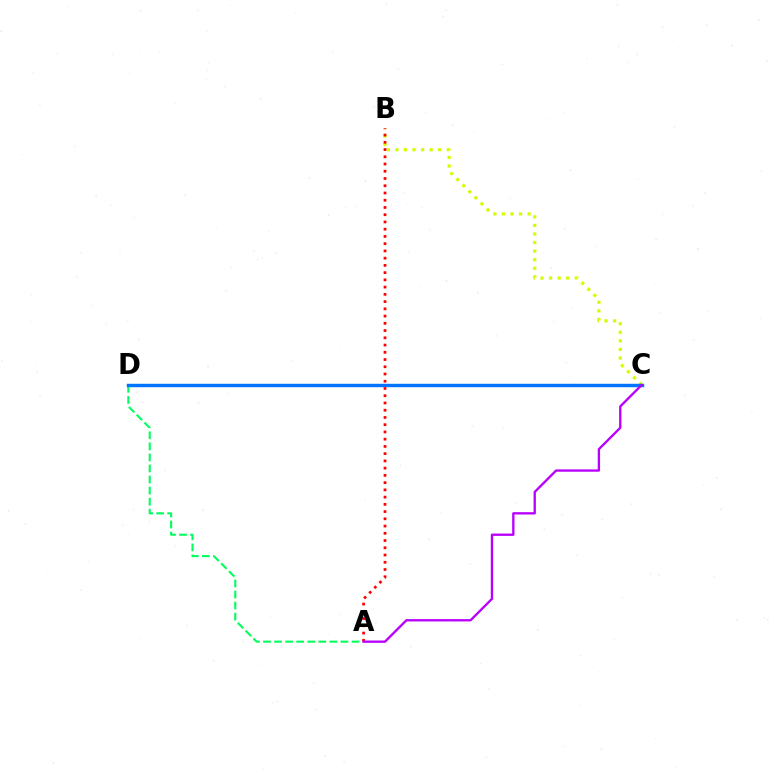{('B', 'C'): [{'color': '#d1ff00', 'line_style': 'dotted', 'thickness': 2.33}], ('A', 'D'): [{'color': '#00ff5c', 'line_style': 'dashed', 'thickness': 1.5}], ('C', 'D'): [{'color': '#0074ff', 'line_style': 'solid', 'thickness': 2.47}], ('A', 'B'): [{'color': '#ff0000', 'line_style': 'dotted', 'thickness': 1.97}], ('A', 'C'): [{'color': '#b900ff', 'line_style': 'solid', 'thickness': 1.68}]}